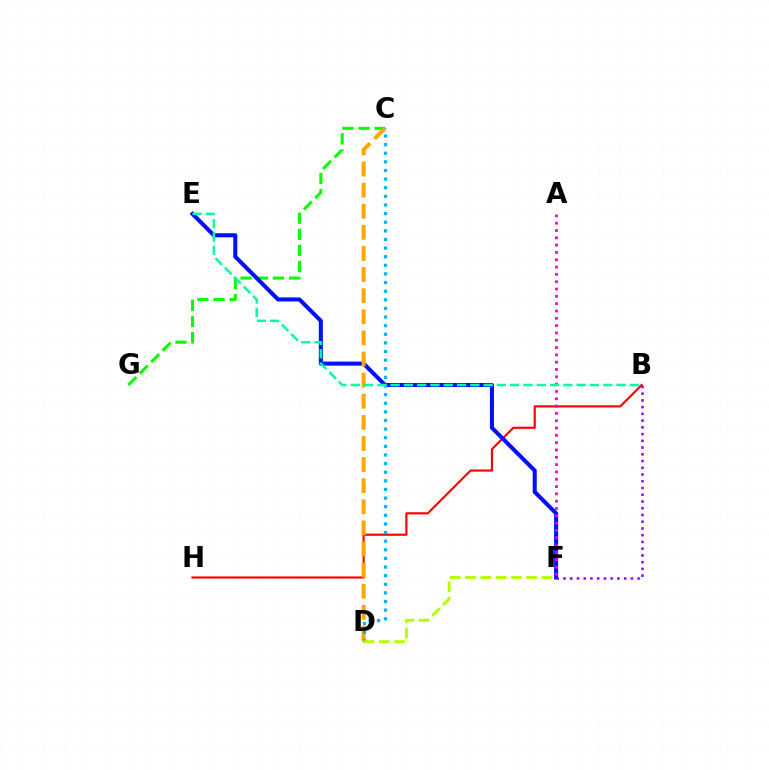{('C', 'G'): [{'color': '#08ff00', 'line_style': 'dashed', 'thickness': 2.2}], ('B', 'H'): [{'color': '#ff0000', 'line_style': 'solid', 'thickness': 1.56}], ('E', 'F'): [{'color': '#0010ff', 'line_style': 'solid', 'thickness': 2.92}], ('C', 'D'): [{'color': '#ffa500', 'line_style': 'dashed', 'thickness': 2.87}, {'color': '#00b5ff', 'line_style': 'dotted', 'thickness': 2.34}], ('B', 'F'): [{'color': '#9b00ff', 'line_style': 'dotted', 'thickness': 1.83}], ('A', 'F'): [{'color': '#ff00bd', 'line_style': 'dotted', 'thickness': 1.99}], ('B', 'E'): [{'color': '#00ff9d', 'line_style': 'dashed', 'thickness': 1.81}], ('D', 'F'): [{'color': '#b3ff00', 'line_style': 'dashed', 'thickness': 2.08}]}